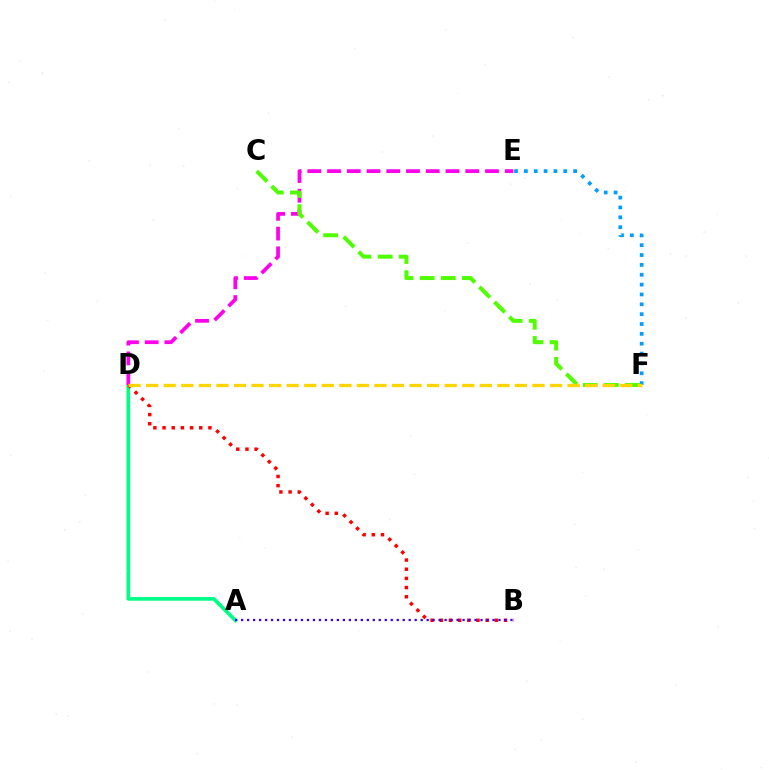{('A', 'D'): [{'color': '#00ff86', 'line_style': 'solid', 'thickness': 2.65}], ('B', 'D'): [{'color': '#ff0000', 'line_style': 'dotted', 'thickness': 2.49}], ('D', 'E'): [{'color': '#ff00ed', 'line_style': 'dashed', 'thickness': 2.68}], ('C', 'F'): [{'color': '#4fff00', 'line_style': 'dashed', 'thickness': 2.87}], ('A', 'B'): [{'color': '#3700ff', 'line_style': 'dotted', 'thickness': 1.63}], ('E', 'F'): [{'color': '#009eff', 'line_style': 'dotted', 'thickness': 2.68}], ('D', 'F'): [{'color': '#ffd500', 'line_style': 'dashed', 'thickness': 2.39}]}